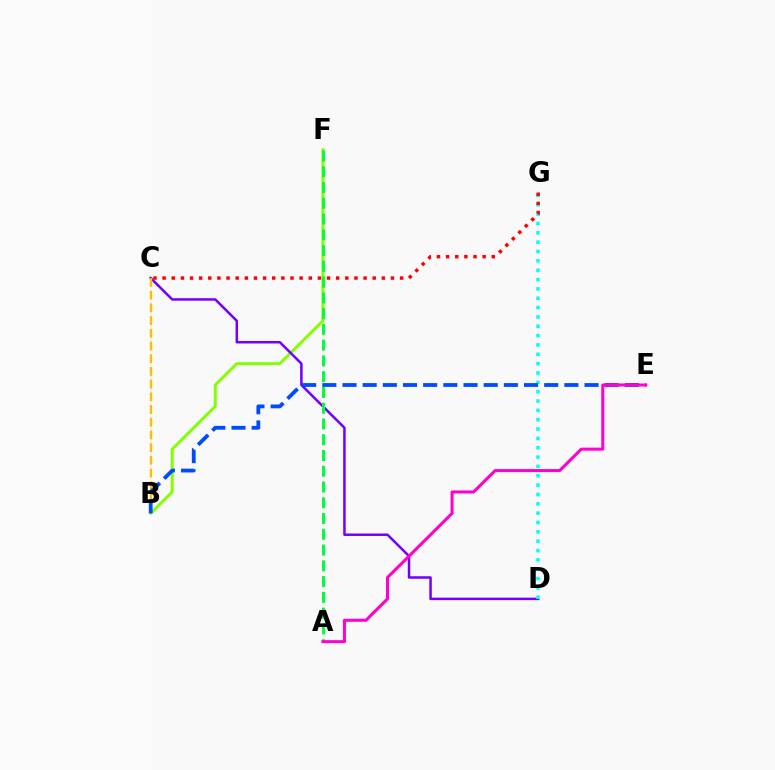{('B', 'F'): [{'color': '#84ff00', 'line_style': 'solid', 'thickness': 2.14}], ('C', 'D'): [{'color': '#7200ff', 'line_style': 'solid', 'thickness': 1.8}], ('B', 'C'): [{'color': '#ffbd00', 'line_style': 'dashed', 'thickness': 1.73}], ('D', 'G'): [{'color': '#00fff6', 'line_style': 'dotted', 'thickness': 2.54}], ('C', 'G'): [{'color': '#ff0000', 'line_style': 'dotted', 'thickness': 2.48}], ('A', 'F'): [{'color': '#00ff39', 'line_style': 'dashed', 'thickness': 2.14}], ('B', 'E'): [{'color': '#004bff', 'line_style': 'dashed', 'thickness': 2.74}], ('A', 'E'): [{'color': '#ff00cf', 'line_style': 'solid', 'thickness': 2.18}]}